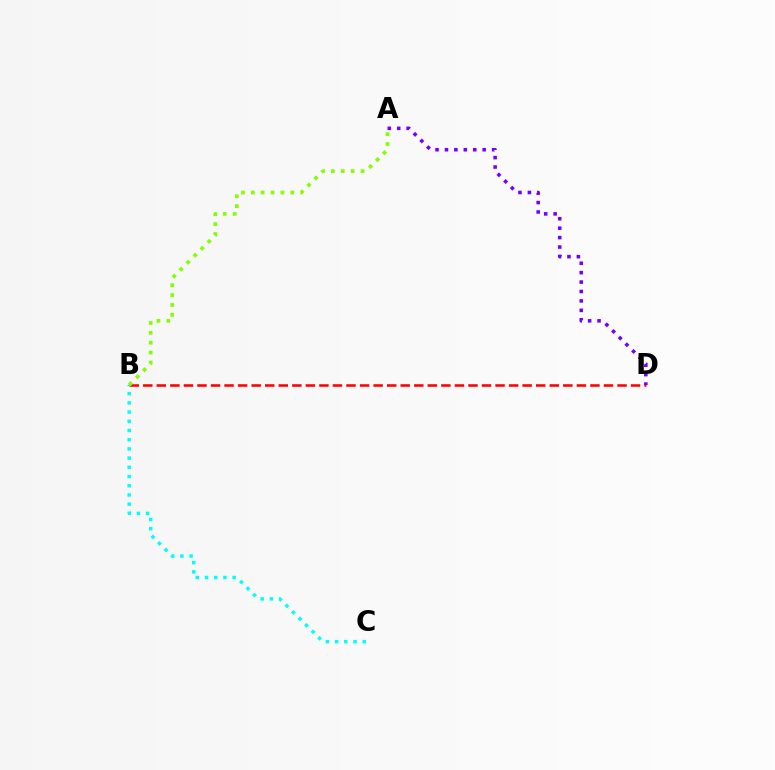{('B', 'D'): [{'color': '#ff0000', 'line_style': 'dashed', 'thickness': 1.84}], ('A', 'D'): [{'color': '#7200ff', 'line_style': 'dotted', 'thickness': 2.56}], ('B', 'C'): [{'color': '#00fff6', 'line_style': 'dotted', 'thickness': 2.5}], ('A', 'B'): [{'color': '#84ff00', 'line_style': 'dotted', 'thickness': 2.68}]}